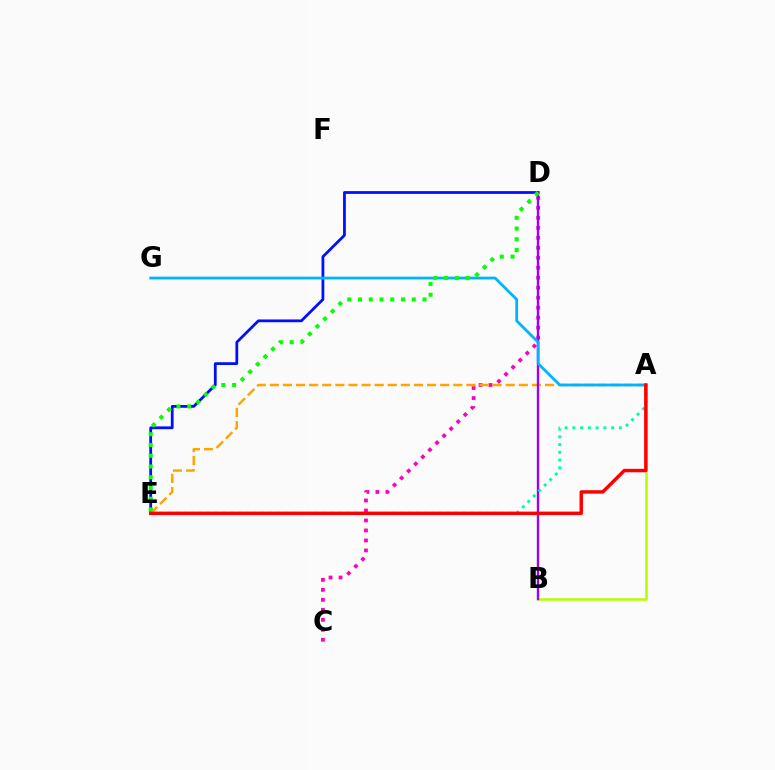{('A', 'B'): [{'color': '#b3ff00', 'line_style': 'solid', 'thickness': 1.81}], ('C', 'D'): [{'color': '#ff00bd', 'line_style': 'dotted', 'thickness': 2.71}], ('D', 'E'): [{'color': '#0010ff', 'line_style': 'solid', 'thickness': 2.0}, {'color': '#08ff00', 'line_style': 'dotted', 'thickness': 2.92}], ('A', 'E'): [{'color': '#ffa500', 'line_style': 'dashed', 'thickness': 1.78}, {'color': '#00ff9d', 'line_style': 'dotted', 'thickness': 2.1}, {'color': '#ff0000', 'line_style': 'solid', 'thickness': 2.49}], ('B', 'D'): [{'color': '#9b00ff', 'line_style': 'solid', 'thickness': 1.71}], ('A', 'G'): [{'color': '#00b5ff', 'line_style': 'solid', 'thickness': 2.01}]}